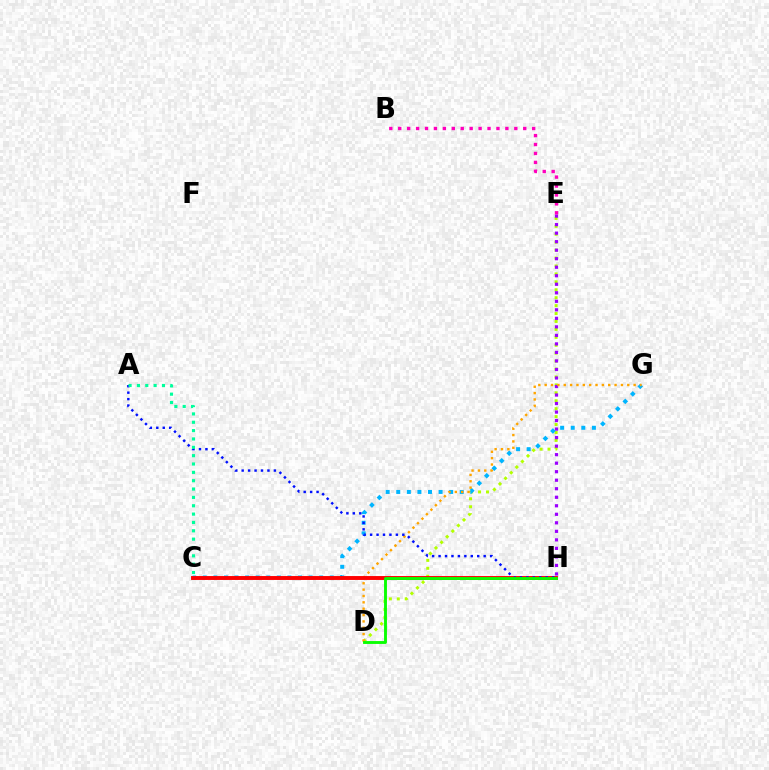{('D', 'E'): [{'color': '#b3ff00', 'line_style': 'dotted', 'thickness': 2.15}], ('E', 'H'): [{'color': '#9b00ff', 'line_style': 'dotted', 'thickness': 2.31}], ('C', 'G'): [{'color': '#00b5ff', 'line_style': 'dotted', 'thickness': 2.88}], ('B', 'E'): [{'color': '#ff00bd', 'line_style': 'dotted', 'thickness': 2.43}], ('D', 'G'): [{'color': '#ffa500', 'line_style': 'dotted', 'thickness': 1.73}], ('C', 'H'): [{'color': '#ff0000', 'line_style': 'solid', 'thickness': 2.81}], ('A', 'H'): [{'color': '#0010ff', 'line_style': 'dotted', 'thickness': 1.75}], ('A', 'C'): [{'color': '#00ff9d', 'line_style': 'dotted', 'thickness': 2.27}], ('D', 'H'): [{'color': '#08ff00', 'line_style': 'solid', 'thickness': 2.07}]}